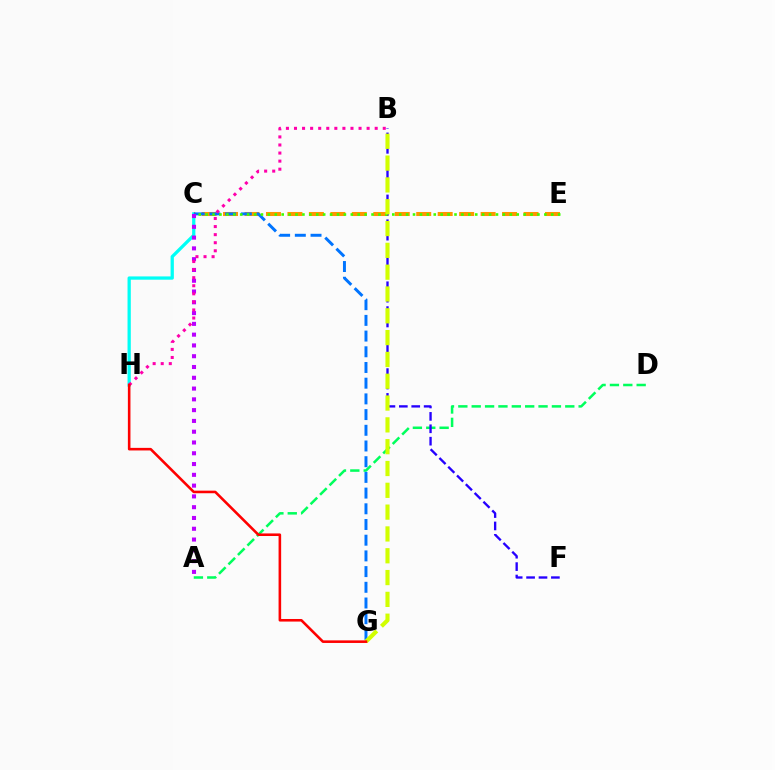{('C', 'H'): [{'color': '#00fff6', 'line_style': 'solid', 'thickness': 2.36}], ('A', 'D'): [{'color': '#00ff5c', 'line_style': 'dashed', 'thickness': 1.82}], ('C', 'E'): [{'color': '#ff9400', 'line_style': 'dashed', 'thickness': 2.92}, {'color': '#3dff00', 'line_style': 'dotted', 'thickness': 1.88}], ('B', 'F'): [{'color': '#2500ff', 'line_style': 'dashed', 'thickness': 1.69}], ('C', 'G'): [{'color': '#0074ff', 'line_style': 'dashed', 'thickness': 2.13}], ('A', 'C'): [{'color': '#b900ff', 'line_style': 'dotted', 'thickness': 2.93}], ('B', 'G'): [{'color': '#d1ff00', 'line_style': 'dashed', 'thickness': 2.96}], ('B', 'H'): [{'color': '#ff00ac', 'line_style': 'dotted', 'thickness': 2.19}], ('G', 'H'): [{'color': '#ff0000', 'line_style': 'solid', 'thickness': 1.86}]}